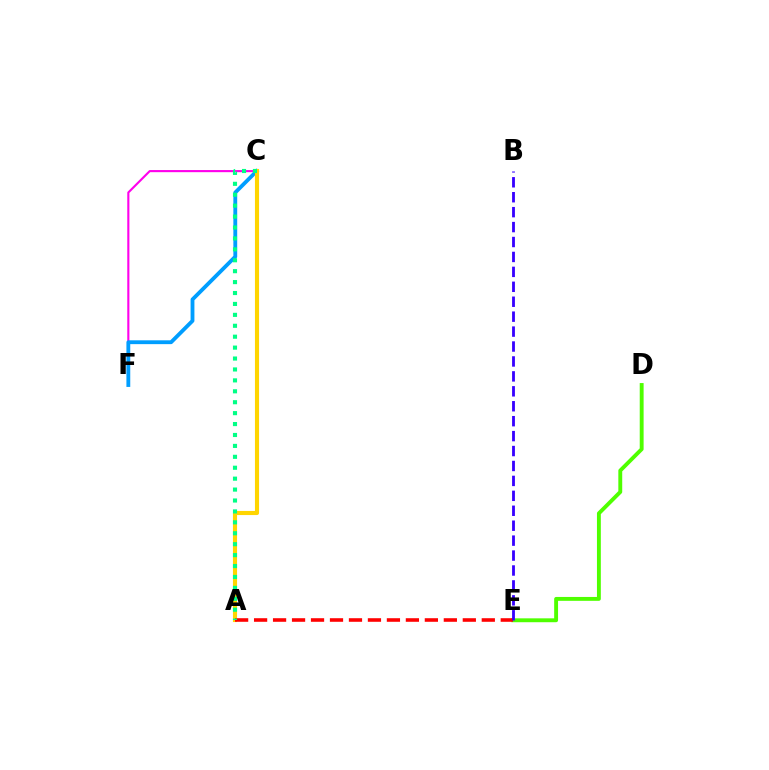{('C', 'F'): [{'color': '#ff00ed', 'line_style': 'solid', 'thickness': 1.53}, {'color': '#009eff', 'line_style': 'solid', 'thickness': 2.76}], ('D', 'E'): [{'color': '#4fff00', 'line_style': 'solid', 'thickness': 2.8}], ('A', 'C'): [{'color': '#ffd500', 'line_style': 'solid', 'thickness': 2.97}, {'color': '#00ff86', 'line_style': 'dotted', 'thickness': 2.97}], ('A', 'E'): [{'color': '#ff0000', 'line_style': 'dashed', 'thickness': 2.58}], ('B', 'E'): [{'color': '#3700ff', 'line_style': 'dashed', 'thickness': 2.03}]}